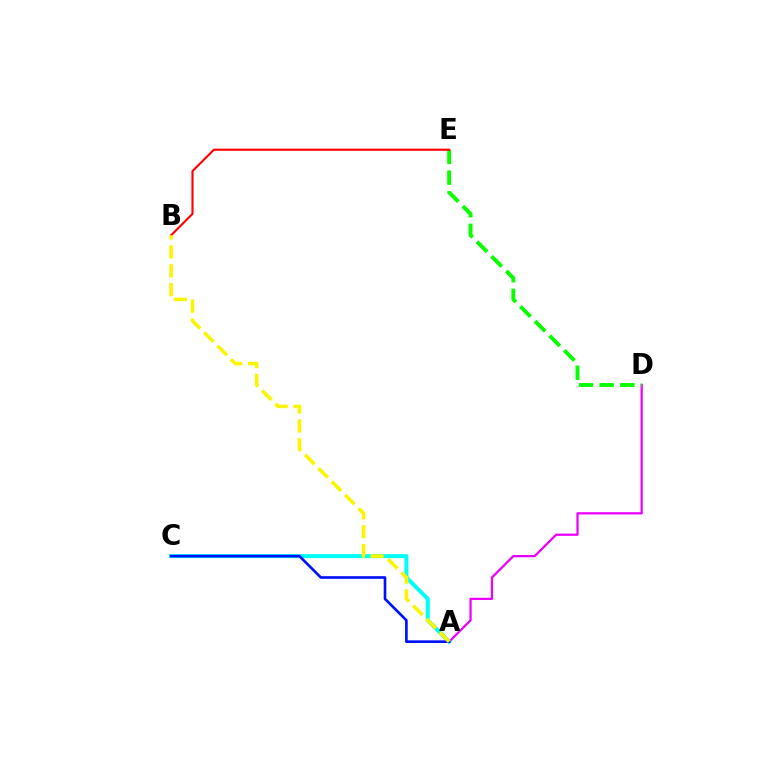{('A', 'D'): [{'color': '#ee00ff', 'line_style': 'solid', 'thickness': 1.63}], ('A', 'C'): [{'color': '#00fff6', 'line_style': 'solid', 'thickness': 2.9}, {'color': '#0010ff', 'line_style': 'solid', 'thickness': 1.91}], ('D', 'E'): [{'color': '#08ff00', 'line_style': 'dashed', 'thickness': 2.81}], ('B', 'E'): [{'color': '#ff0000', 'line_style': 'solid', 'thickness': 1.53}], ('A', 'B'): [{'color': '#fcf500', 'line_style': 'dashed', 'thickness': 2.57}]}